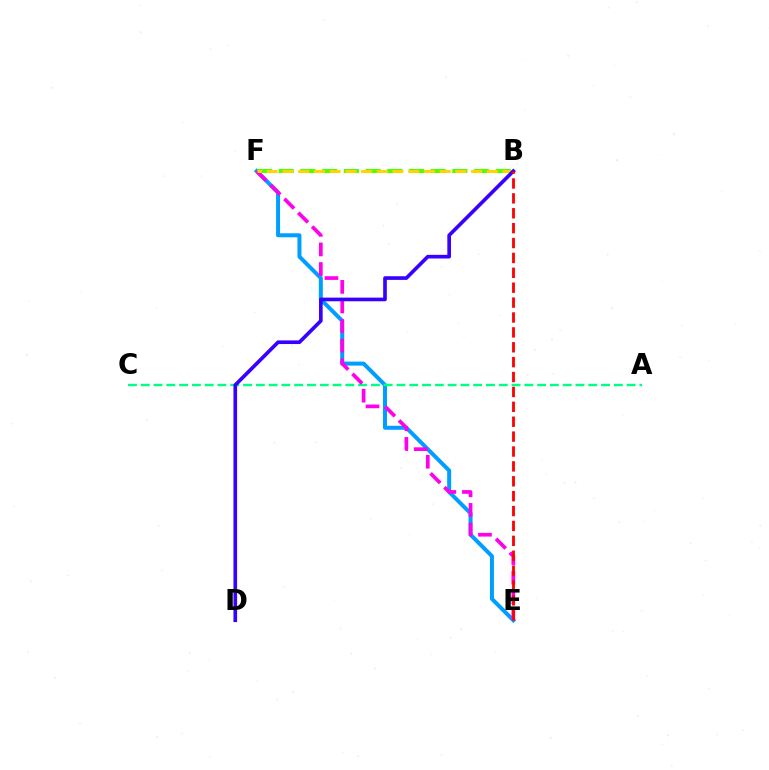{('E', 'F'): [{'color': '#009eff', 'line_style': 'solid', 'thickness': 2.87}, {'color': '#ff00ed', 'line_style': 'dashed', 'thickness': 2.66}], ('B', 'F'): [{'color': '#4fff00', 'line_style': 'dashed', 'thickness': 2.95}, {'color': '#ffd500', 'line_style': 'dashed', 'thickness': 2.14}], ('A', 'C'): [{'color': '#00ff86', 'line_style': 'dashed', 'thickness': 1.74}], ('B', 'D'): [{'color': '#3700ff', 'line_style': 'solid', 'thickness': 2.63}], ('B', 'E'): [{'color': '#ff0000', 'line_style': 'dashed', 'thickness': 2.02}]}